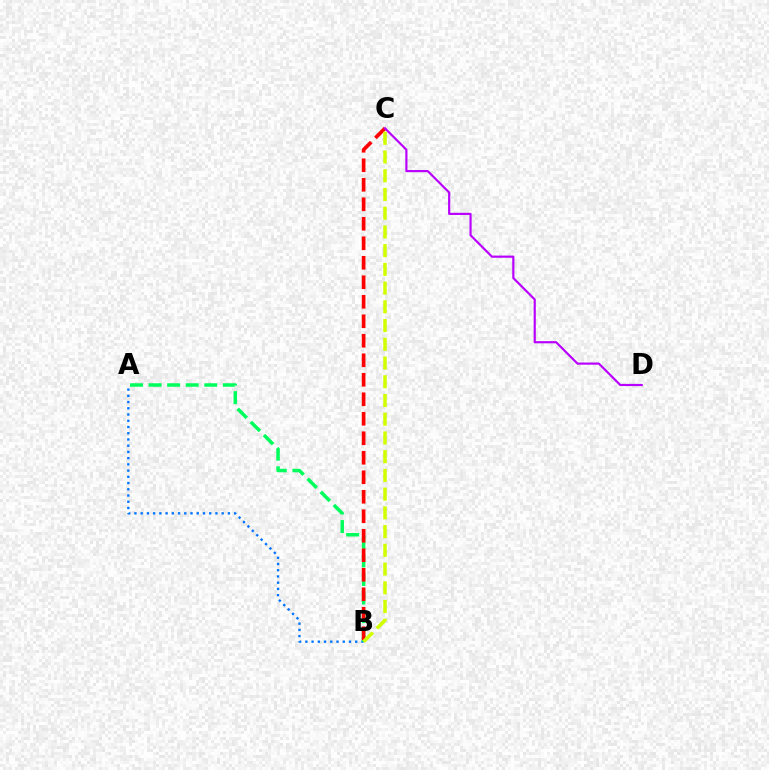{('A', 'B'): [{'color': '#0074ff', 'line_style': 'dotted', 'thickness': 1.69}, {'color': '#00ff5c', 'line_style': 'dashed', 'thickness': 2.52}], ('B', 'C'): [{'color': '#ff0000', 'line_style': 'dashed', 'thickness': 2.65}, {'color': '#d1ff00', 'line_style': 'dashed', 'thickness': 2.54}], ('C', 'D'): [{'color': '#b900ff', 'line_style': 'solid', 'thickness': 1.56}]}